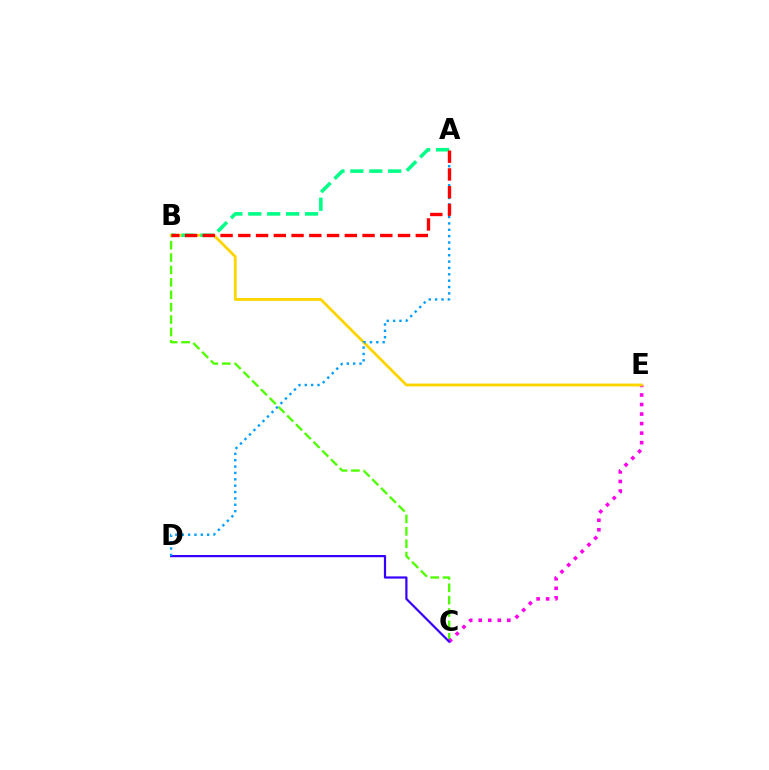{('B', 'C'): [{'color': '#4fff00', 'line_style': 'dashed', 'thickness': 1.68}], ('C', 'E'): [{'color': '#ff00ed', 'line_style': 'dotted', 'thickness': 2.59}], ('B', 'E'): [{'color': '#ffd500', 'line_style': 'solid', 'thickness': 2.03}], ('C', 'D'): [{'color': '#3700ff', 'line_style': 'solid', 'thickness': 1.59}], ('A', 'B'): [{'color': '#00ff86', 'line_style': 'dashed', 'thickness': 2.57}, {'color': '#ff0000', 'line_style': 'dashed', 'thickness': 2.41}], ('A', 'D'): [{'color': '#009eff', 'line_style': 'dotted', 'thickness': 1.73}]}